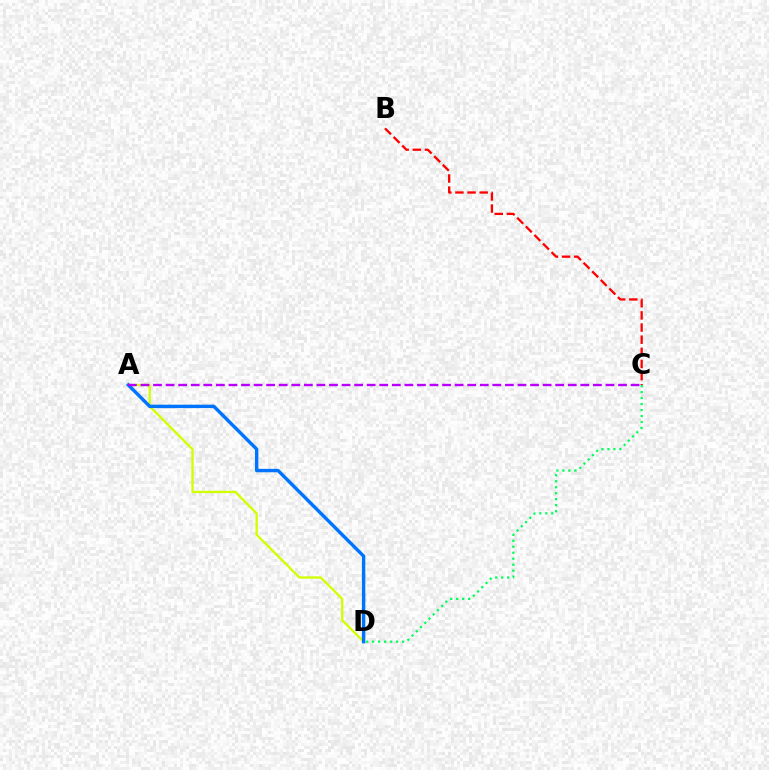{('A', 'D'): [{'color': '#d1ff00', 'line_style': 'solid', 'thickness': 1.67}, {'color': '#0074ff', 'line_style': 'solid', 'thickness': 2.45}], ('C', 'D'): [{'color': '#00ff5c', 'line_style': 'dotted', 'thickness': 1.63}], ('A', 'C'): [{'color': '#b900ff', 'line_style': 'dashed', 'thickness': 1.71}], ('B', 'C'): [{'color': '#ff0000', 'line_style': 'dashed', 'thickness': 1.65}]}